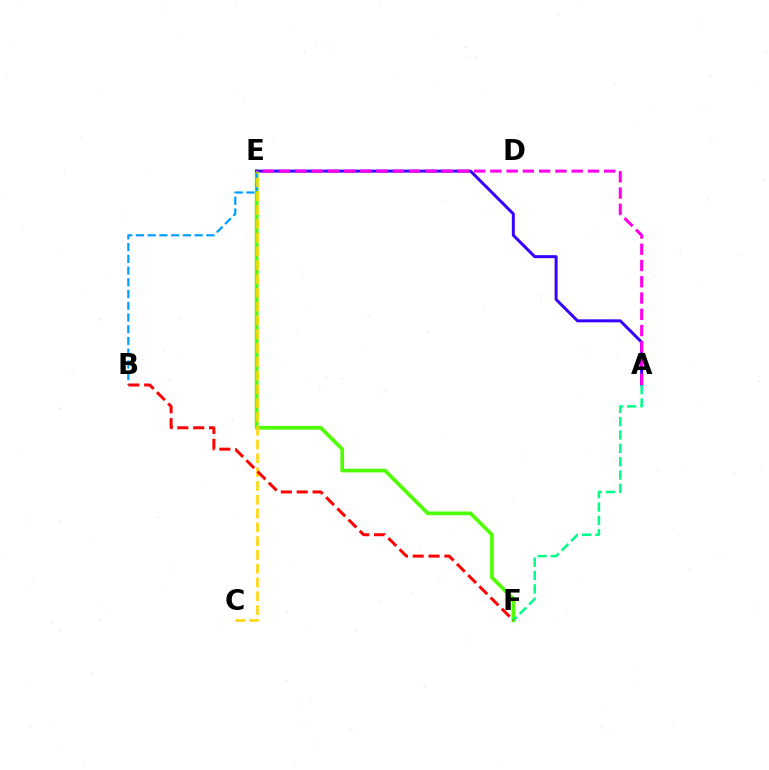{('E', 'F'): [{'color': '#4fff00', 'line_style': 'solid', 'thickness': 2.66}], ('A', 'E'): [{'color': '#3700ff', 'line_style': 'solid', 'thickness': 2.15}, {'color': '#ff00ed', 'line_style': 'dashed', 'thickness': 2.21}], ('A', 'F'): [{'color': '#00ff86', 'line_style': 'dashed', 'thickness': 1.81}], ('B', 'E'): [{'color': '#009eff', 'line_style': 'dashed', 'thickness': 1.59}], ('C', 'E'): [{'color': '#ffd500', 'line_style': 'dashed', 'thickness': 1.87}], ('B', 'F'): [{'color': '#ff0000', 'line_style': 'dashed', 'thickness': 2.15}]}